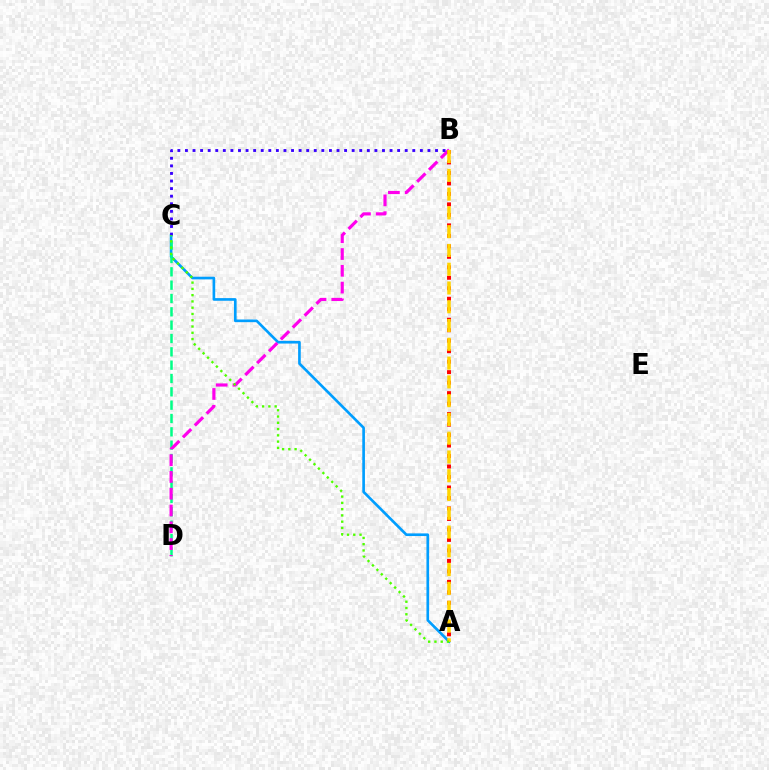{('A', 'C'): [{'color': '#009eff', 'line_style': 'solid', 'thickness': 1.92}, {'color': '#4fff00', 'line_style': 'dotted', 'thickness': 1.7}], ('C', 'D'): [{'color': '#00ff86', 'line_style': 'dashed', 'thickness': 1.81}], ('B', 'D'): [{'color': '#ff00ed', 'line_style': 'dashed', 'thickness': 2.28}], ('A', 'B'): [{'color': '#ff0000', 'line_style': 'dotted', 'thickness': 2.85}, {'color': '#ffd500', 'line_style': 'dashed', 'thickness': 2.55}], ('B', 'C'): [{'color': '#3700ff', 'line_style': 'dotted', 'thickness': 2.06}]}